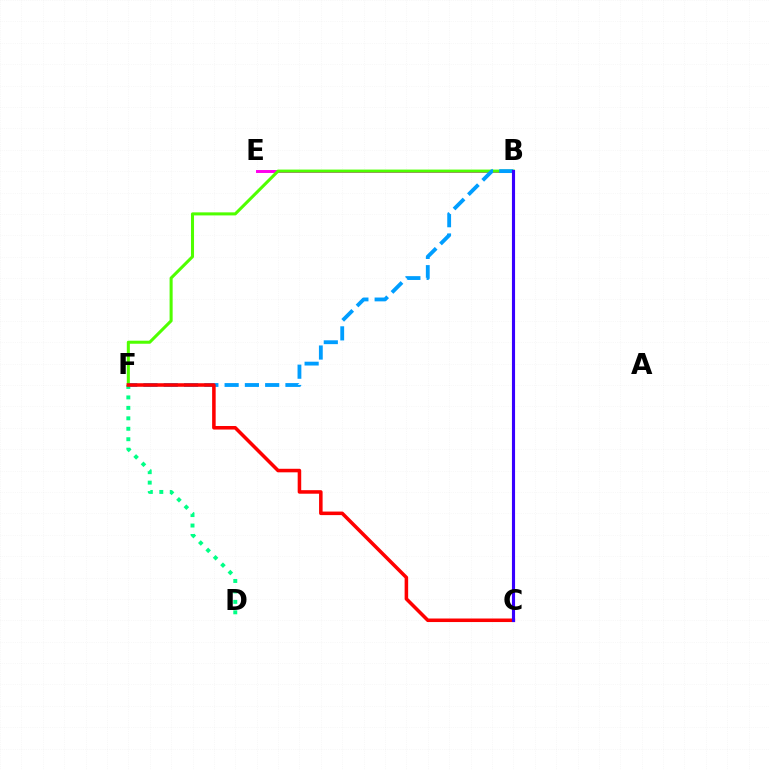{('B', 'E'): [{'color': '#ff00ed', 'line_style': 'solid', 'thickness': 2.13}], ('D', 'F'): [{'color': '#00ff86', 'line_style': 'dotted', 'thickness': 2.84}], ('B', 'F'): [{'color': '#4fff00', 'line_style': 'solid', 'thickness': 2.19}, {'color': '#009eff', 'line_style': 'dashed', 'thickness': 2.75}], ('B', 'C'): [{'color': '#ffd500', 'line_style': 'solid', 'thickness': 1.96}, {'color': '#3700ff', 'line_style': 'solid', 'thickness': 2.25}], ('C', 'F'): [{'color': '#ff0000', 'line_style': 'solid', 'thickness': 2.55}]}